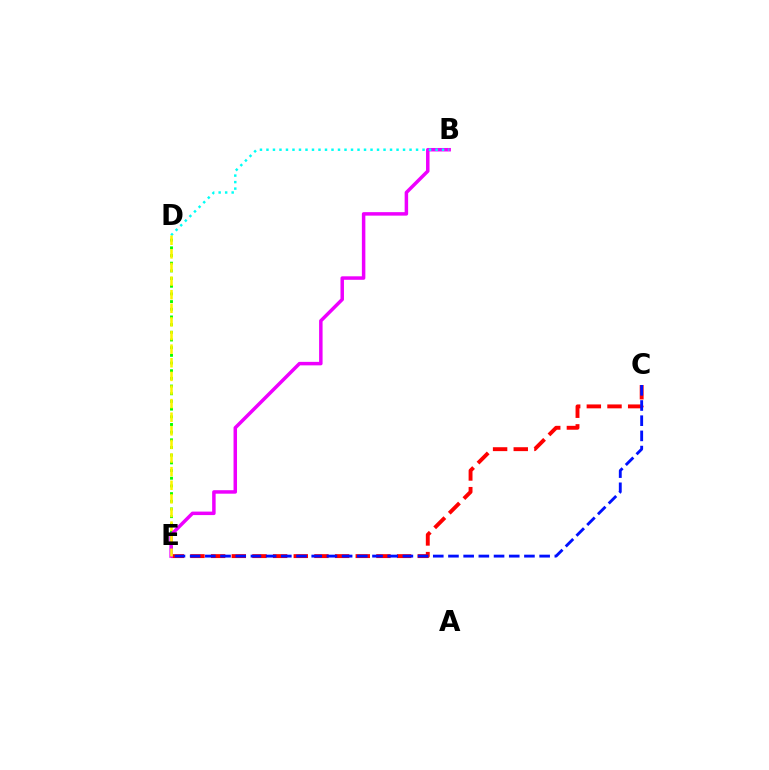{('C', 'E'): [{'color': '#ff0000', 'line_style': 'dashed', 'thickness': 2.81}, {'color': '#0010ff', 'line_style': 'dashed', 'thickness': 2.06}], ('D', 'E'): [{'color': '#08ff00', 'line_style': 'dotted', 'thickness': 2.09}, {'color': '#fcf500', 'line_style': 'dashed', 'thickness': 1.85}], ('B', 'E'): [{'color': '#ee00ff', 'line_style': 'solid', 'thickness': 2.51}], ('B', 'D'): [{'color': '#00fff6', 'line_style': 'dotted', 'thickness': 1.77}]}